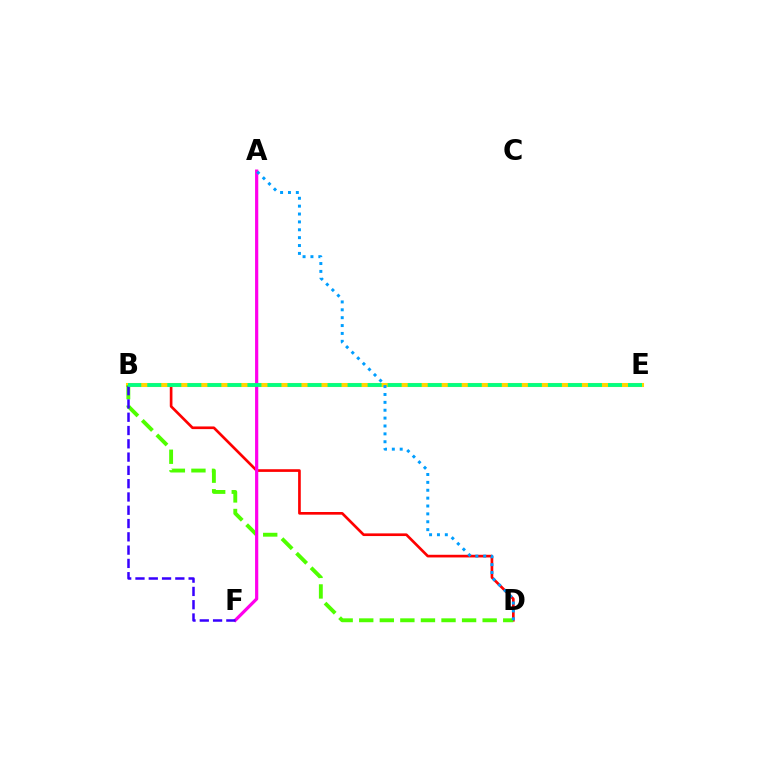{('B', 'D'): [{'color': '#ff0000', 'line_style': 'solid', 'thickness': 1.92}, {'color': '#4fff00', 'line_style': 'dashed', 'thickness': 2.79}], ('B', 'E'): [{'color': '#ffd500', 'line_style': 'solid', 'thickness': 2.92}, {'color': '#00ff86', 'line_style': 'dashed', 'thickness': 2.72}], ('A', 'F'): [{'color': '#ff00ed', 'line_style': 'solid', 'thickness': 2.31}], ('A', 'D'): [{'color': '#009eff', 'line_style': 'dotted', 'thickness': 2.14}], ('B', 'F'): [{'color': '#3700ff', 'line_style': 'dashed', 'thickness': 1.81}]}